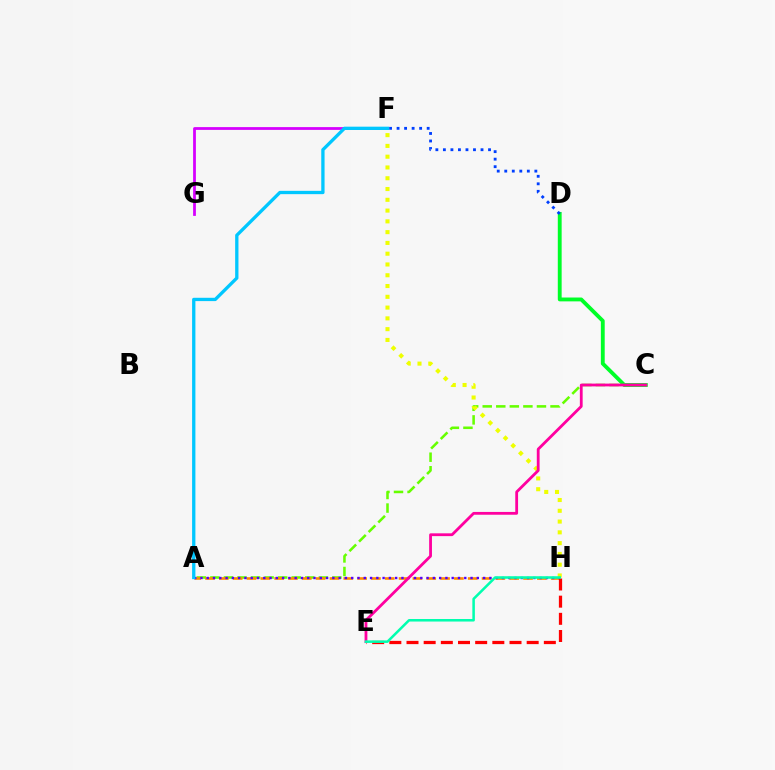{('A', 'C'): [{'color': '#66ff00', 'line_style': 'dashed', 'thickness': 1.84}], ('A', 'H'): [{'color': '#ff8800', 'line_style': 'dashed', 'thickness': 1.88}, {'color': '#4f00ff', 'line_style': 'dotted', 'thickness': 1.71}], ('F', 'H'): [{'color': '#eeff00', 'line_style': 'dotted', 'thickness': 2.93}], ('F', 'G'): [{'color': '#d600ff', 'line_style': 'solid', 'thickness': 2.0}], ('C', 'D'): [{'color': '#00ff27', 'line_style': 'solid', 'thickness': 2.77}], ('E', 'H'): [{'color': '#ff0000', 'line_style': 'dashed', 'thickness': 2.33}, {'color': '#00ffaf', 'line_style': 'solid', 'thickness': 1.82}], ('D', 'F'): [{'color': '#003fff', 'line_style': 'dotted', 'thickness': 2.04}], ('C', 'E'): [{'color': '#ff00a0', 'line_style': 'solid', 'thickness': 2.02}], ('A', 'F'): [{'color': '#00c7ff', 'line_style': 'solid', 'thickness': 2.38}]}